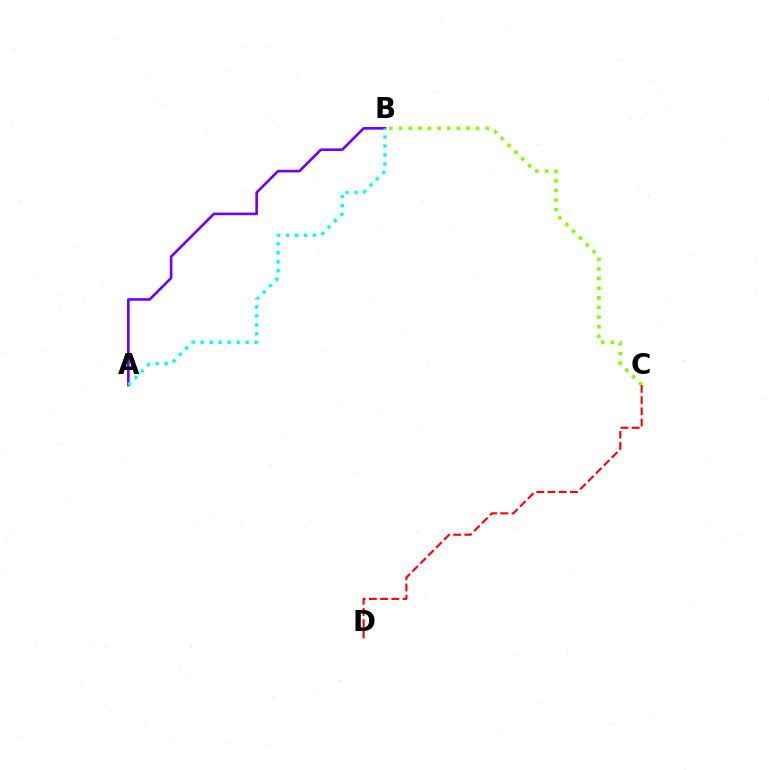{('A', 'B'): [{'color': '#7200ff', 'line_style': 'solid', 'thickness': 1.9}, {'color': '#00fff6', 'line_style': 'dotted', 'thickness': 2.44}], ('B', 'C'): [{'color': '#84ff00', 'line_style': 'dotted', 'thickness': 2.62}], ('C', 'D'): [{'color': '#ff0000', 'line_style': 'dashed', 'thickness': 1.52}]}